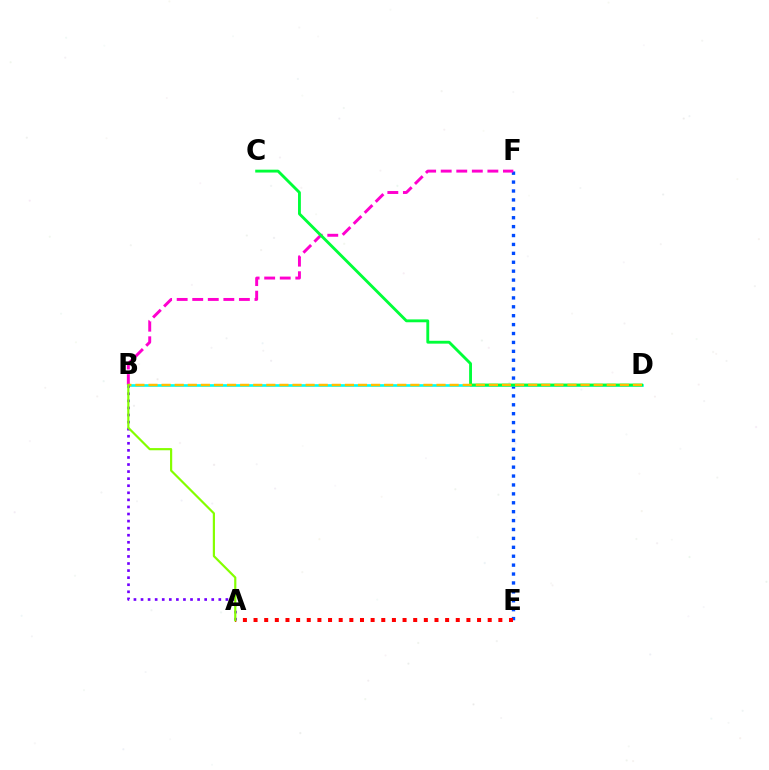{('E', 'F'): [{'color': '#004bff', 'line_style': 'dotted', 'thickness': 2.42}], ('B', 'D'): [{'color': '#00fff6', 'line_style': 'solid', 'thickness': 1.91}, {'color': '#ffbd00', 'line_style': 'dashed', 'thickness': 1.78}], ('A', 'E'): [{'color': '#ff0000', 'line_style': 'dotted', 'thickness': 2.89}], ('B', 'F'): [{'color': '#ff00cf', 'line_style': 'dashed', 'thickness': 2.11}], ('C', 'D'): [{'color': '#00ff39', 'line_style': 'solid', 'thickness': 2.06}], ('A', 'B'): [{'color': '#7200ff', 'line_style': 'dotted', 'thickness': 1.92}, {'color': '#84ff00', 'line_style': 'solid', 'thickness': 1.57}]}